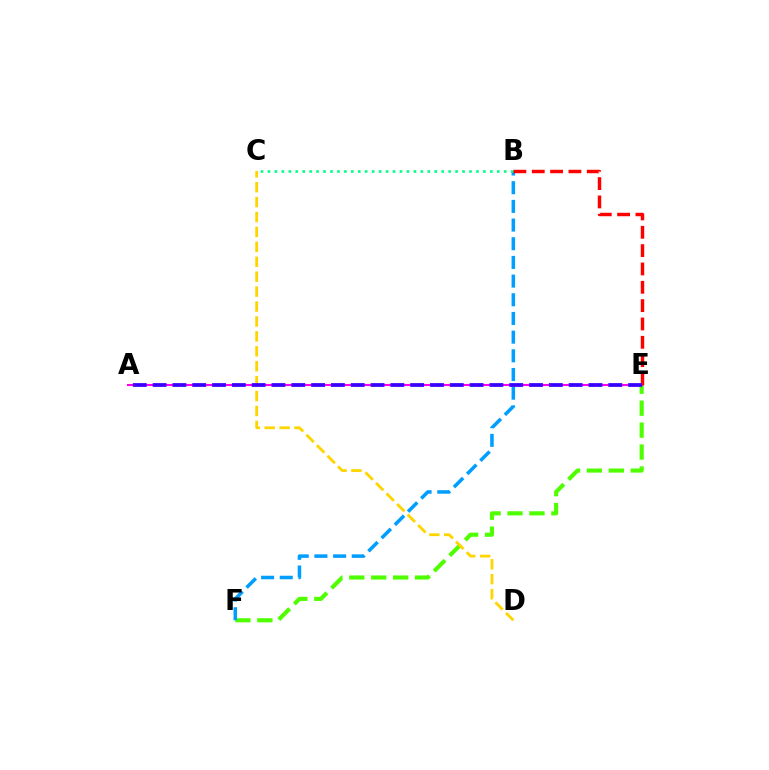{('E', 'F'): [{'color': '#4fff00', 'line_style': 'dashed', 'thickness': 2.98}], ('C', 'D'): [{'color': '#ffd500', 'line_style': 'dashed', 'thickness': 2.03}], ('B', 'F'): [{'color': '#009eff', 'line_style': 'dashed', 'thickness': 2.54}], ('A', 'E'): [{'color': '#ff00ed', 'line_style': 'solid', 'thickness': 1.52}, {'color': '#3700ff', 'line_style': 'dashed', 'thickness': 2.69}], ('B', 'C'): [{'color': '#00ff86', 'line_style': 'dotted', 'thickness': 1.89}], ('B', 'E'): [{'color': '#ff0000', 'line_style': 'dashed', 'thickness': 2.49}]}